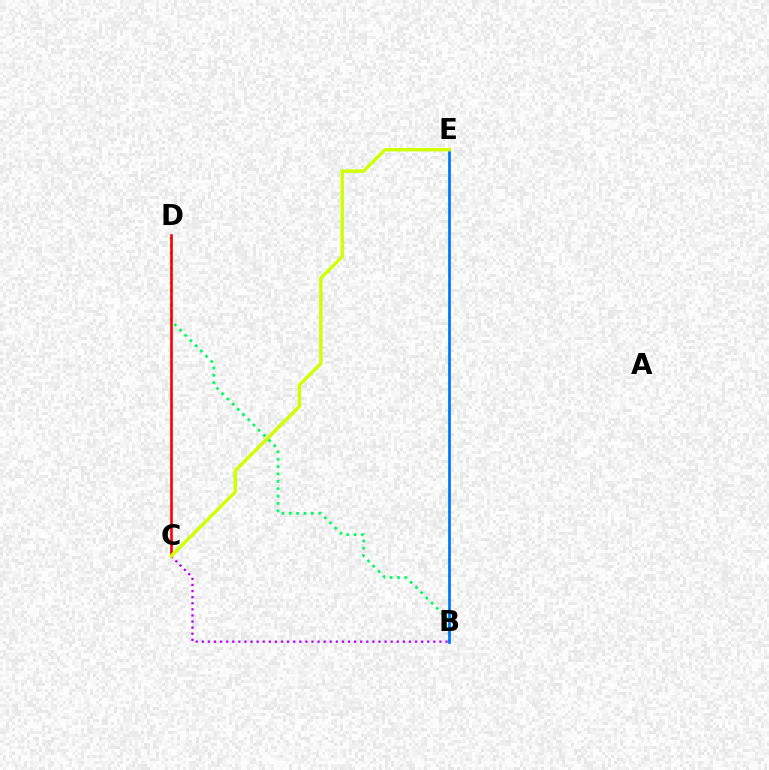{('B', 'D'): [{'color': '#00ff5c', 'line_style': 'dotted', 'thickness': 2.0}], ('C', 'D'): [{'color': '#ff0000', 'line_style': 'solid', 'thickness': 1.9}], ('B', 'C'): [{'color': '#b900ff', 'line_style': 'dotted', 'thickness': 1.66}], ('B', 'E'): [{'color': '#0074ff', 'line_style': 'solid', 'thickness': 1.96}], ('C', 'E'): [{'color': '#d1ff00', 'line_style': 'solid', 'thickness': 2.45}]}